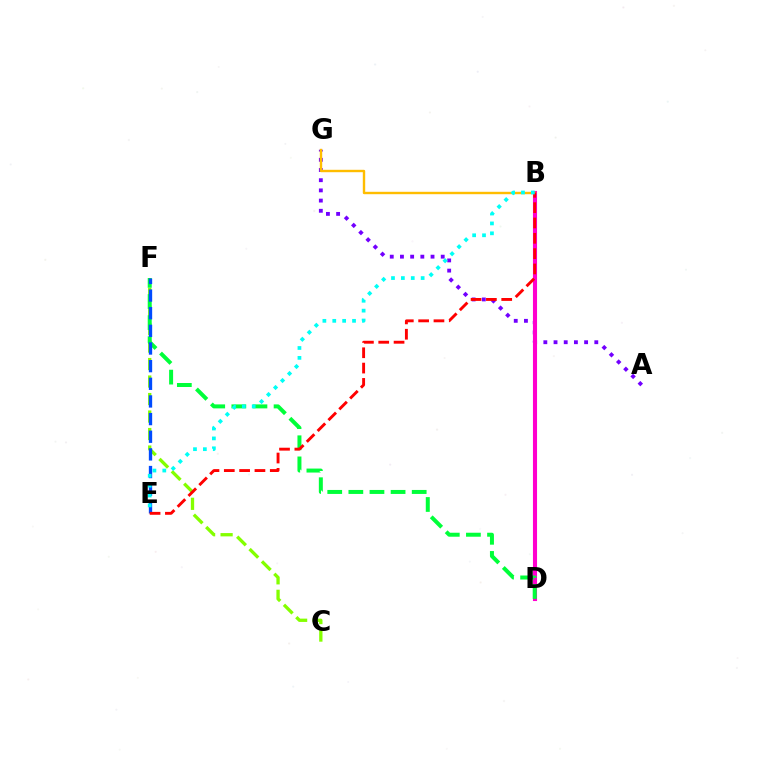{('A', 'G'): [{'color': '#7200ff', 'line_style': 'dotted', 'thickness': 2.77}], ('C', 'F'): [{'color': '#84ff00', 'line_style': 'dashed', 'thickness': 2.38}], ('B', 'D'): [{'color': '#ff00cf', 'line_style': 'solid', 'thickness': 2.95}], ('D', 'F'): [{'color': '#00ff39', 'line_style': 'dashed', 'thickness': 2.87}], ('B', 'G'): [{'color': '#ffbd00', 'line_style': 'solid', 'thickness': 1.72}], ('E', 'F'): [{'color': '#004bff', 'line_style': 'dashed', 'thickness': 2.4}], ('B', 'E'): [{'color': '#ff0000', 'line_style': 'dashed', 'thickness': 2.08}, {'color': '#00fff6', 'line_style': 'dotted', 'thickness': 2.69}]}